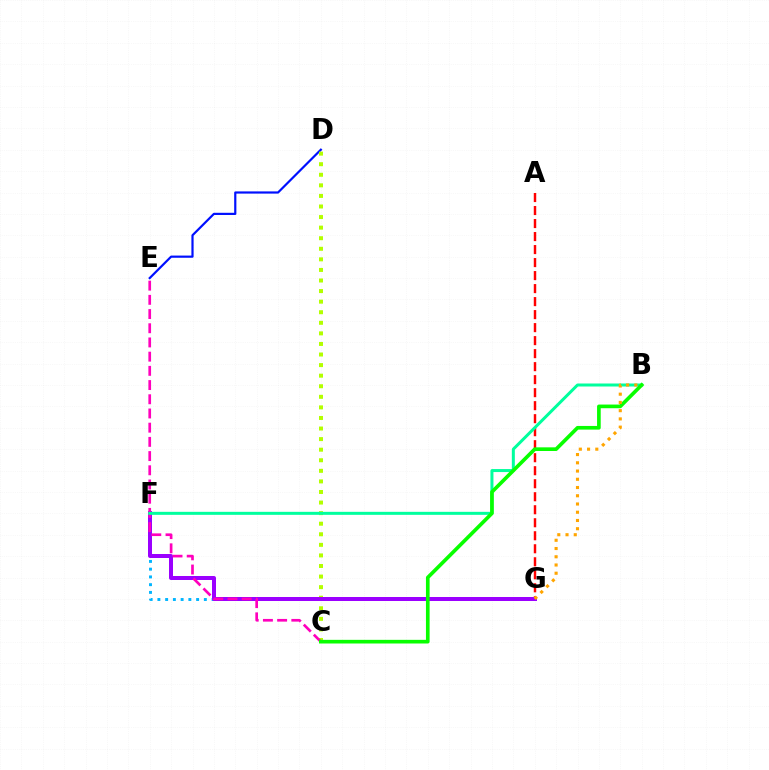{('D', 'E'): [{'color': '#0010ff', 'line_style': 'solid', 'thickness': 1.58}], ('A', 'G'): [{'color': '#ff0000', 'line_style': 'dashed', 'thickness': 1.77}], ('F', 'G'): [{'color': '#00b5ff', 'line_style': 'dotted', 'thickness': 2.1}, {'color': '#9b00ff', 'line_style': 'solid', 'thickness': 2.88}], ('C', 'D'): [{'color': '#b3ff00', 'line_style': 'dotted', 'thickness': 2.87}], ('C', 'E'): [{'color': '#ff00bd', 'line_style': 'dashed', 'thickness': 1.93}], ('B', 'F'): [{'color': '#00ff9d', 'line_style': 'solid', 'thickness': 2.16}], ('B', 'C'): [{'color': '#08ff00', 'line_style': 'solid', 'thickness': 2.63}], ('B', 'G'): [{'color': '#ffa500', 'line_style': 'dotted', 'thickness': 2.24}]}